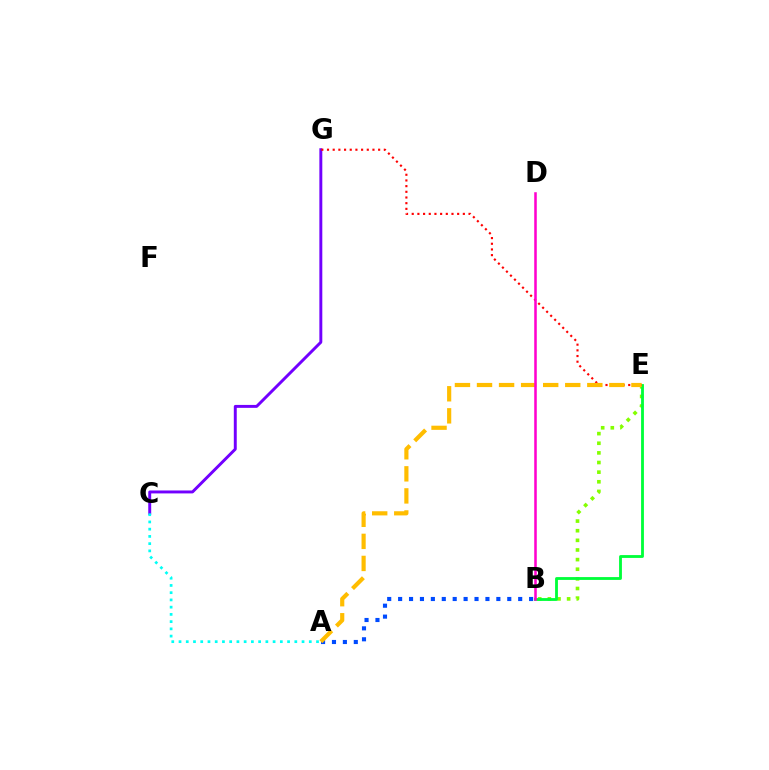{('C', 'G'): [{'color': '#7200ff', 'line_style': 'solid', 'thickness': 2.11}], ('B', 'E'): [{'color': '#84ff00', 'line_style': 'dotted', 'thickness': 2.62}, {'color': '#00ff39', 'line_style': 'solid', 'thickness': 2.04}], ('E', 'G'): [{'color': '#ff0000', 'line_style': 'dotted', 'thickness': 1.54}], ('A', 'B'): [{'color': '#004bff', 'line_style': 'dotted', 'thickness': 2.97}], ('A', 'E'): [{'color': '#ffbd00', 'line_style': 'dashed', 'thickness': 3.0}], ('A', 'C'): [{'color': '#00fff6', 'line_style': 'dotted', 'thickness': 1.97}], ('B', 'D'): [{'color': '#ff00cf', 'line_style': 'solid', 'thickness': 1.83}]}